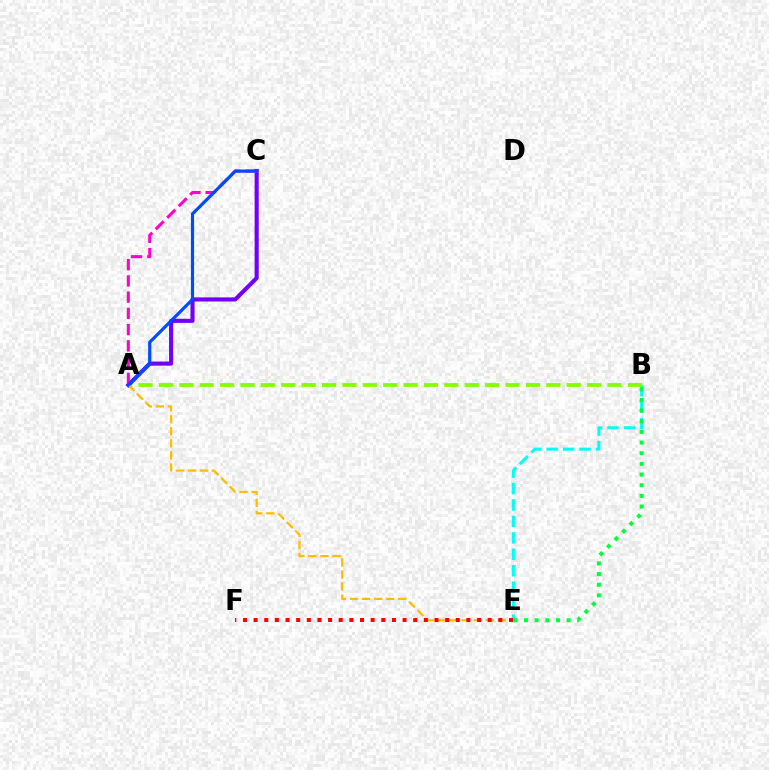{('B', 'E'): [{'color': '#00fff6', 'line_style': 'dashed', 'thickness': 2.23}, {'color': '#00ff39', 'line_style': 'dotted', 'thickness': 2.9}], ('A', 'B'): [{'color': '#84ff00', 'line_style': 'dashed', 'thickness': 2.77}], ('A', 'C'): [{'color': '#7200ff', 'line_style': 'solid', 'thickness': 2.97}, {'color': '#ff00cf', 'line_style': 'dashed', 'thickness': 2.21}, {'color': '#004bff', 'line_style': 'solid', 'thickness': 2.29}], ('A', 'E'): [{'color': '#ffbd00', 'line_style': 'dashed', 'thickness': 1.64}], ('E', 'F'): [{'color': '#ff0000', 'line_style': 'dotted', 'thickness': 2.89}]}